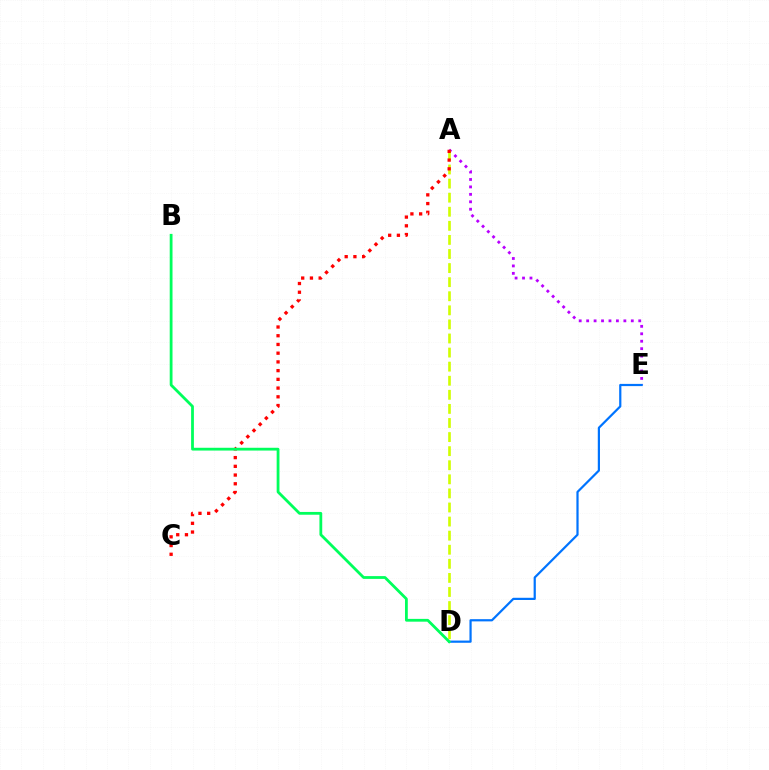{('A', 'E'): [{'color': '#b900ff', 'line_style': 'dotted', 'thickness': 2.02}], ('A', 'D'): [{'color': '#d1ff00', 'line_style': 'dashed', 'thickness': 1.91}], ('D', 'E'): [{'color': '#0074ff', 'line_style': 'solid', 'thickness': 1.59}], ('A', 'C'): [{'color': '#ff0000', 'line_style': 'dotted', 'thickness': 2.37}], ('B', 'D'): [{'color': '#00ff5c', 'line_style': 'solid', 'thickness': 2.01}]}